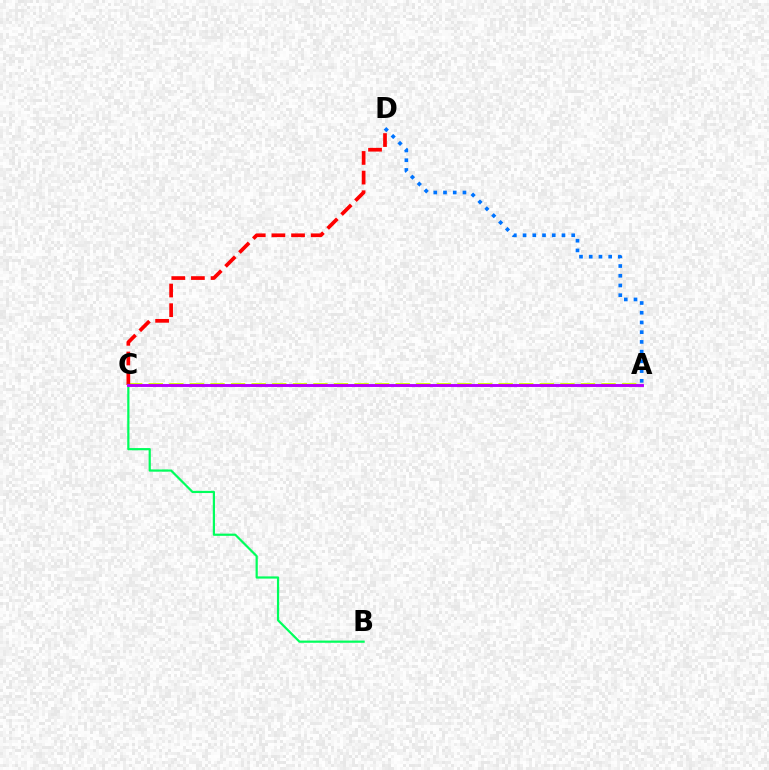{('A', 'C'): [{'color': '#d1ff00', 'line_style': 'dashed', 'thickness': 2.8}, {'color': '#b900ff', 'line_style': 'solid', 'thickness': 2.1}], ('C', 'D'): [{'color': '#ff0000', 'line_style': 'dashed', 'thickness': 2.67}], ('B', 'C'): [{'color': '#00ff5c', 'line_style': 'solid', 'thickness': 1.59}], ('A', 'D'): [{'color': '#0074ff', 'line_style': 'dotted', 'thickness': 2.64}]}